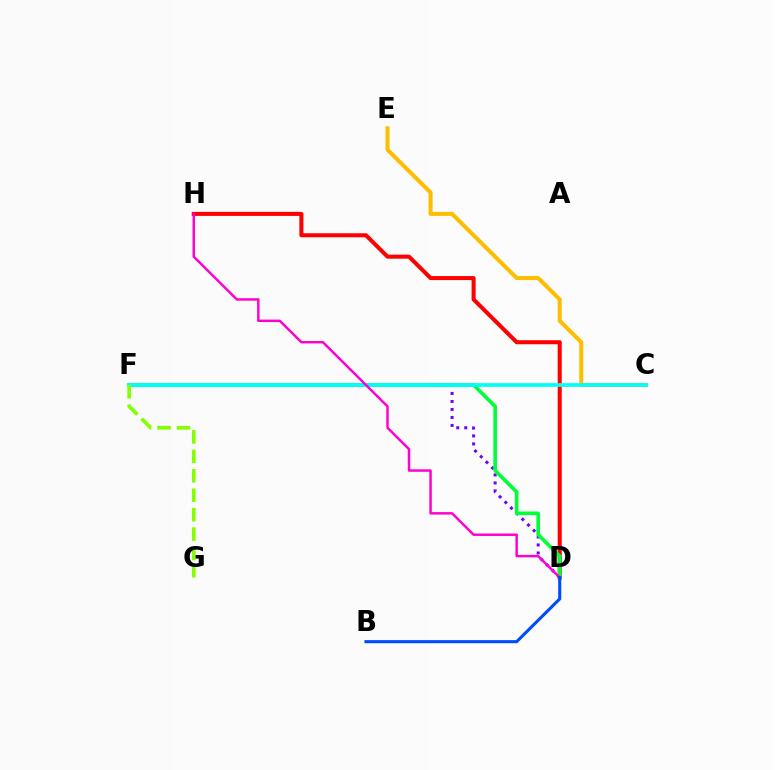{('D', 'F'): [{'color': '#7200ff', 'line_style': 'dotted', 'thickness': 2.17}, {'color': '#00ff39', 'line_style': 'solid', 'thickness': 2.61}], ('D', 'H'): [{'color': '#ff0000', 'line_style': 'solid', 'thickness': 2.91}, {'color': '#ff00cf', 'line_style': 'solid', 'thickness': 1.77}], ('C', 'E'): [{'color': '#ffbd00', 'line_style': 'solid', 'thickness': 2.9}], ('C', 'F'): [{'color': '#00fff6', 'line_style': 'solid', 'thickness': 2.69}], ('B', 'D'): [{'color': '#004bff', 'line_style': 'solid', 'thickness': 2.22}], ('F', 'G'): [{'color': '#84ff00', 'line_style': 'dashed', 'thickness': 2.64}]}